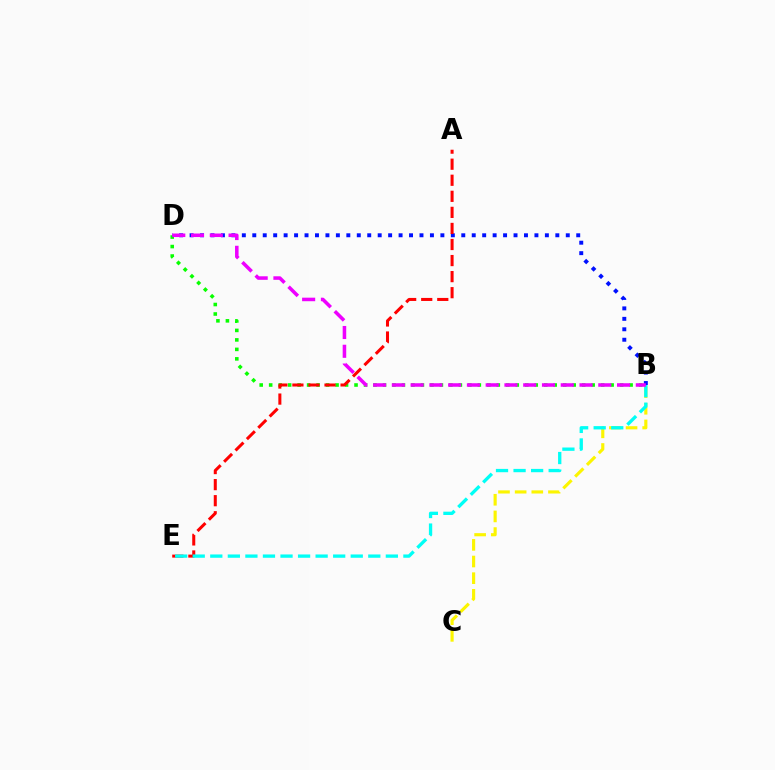{('B', 'D'): [{'color': '#08ff00', 'line_style': 'dotted', 'thickness': 2.58}, {'color': '#0010ff', 'line_style': 'dotted', 'thickness': 2.84}, {'color': '#ee00ff', 'line_style': 'dashed', 'thickness': 2.55}], ('B', 'C'): [{'color': '#fcf500', 'line_style': 'dashed', 'thickness': 2.26}], ('A', 'E'): [{'color': '#ff0000', 'line_style': 'dashed', 'thickness': 2.18}], ('B', 'E'): [{'color': '#00fff6', 'line_style': 'dashed', 'thickness': 2.38}]}